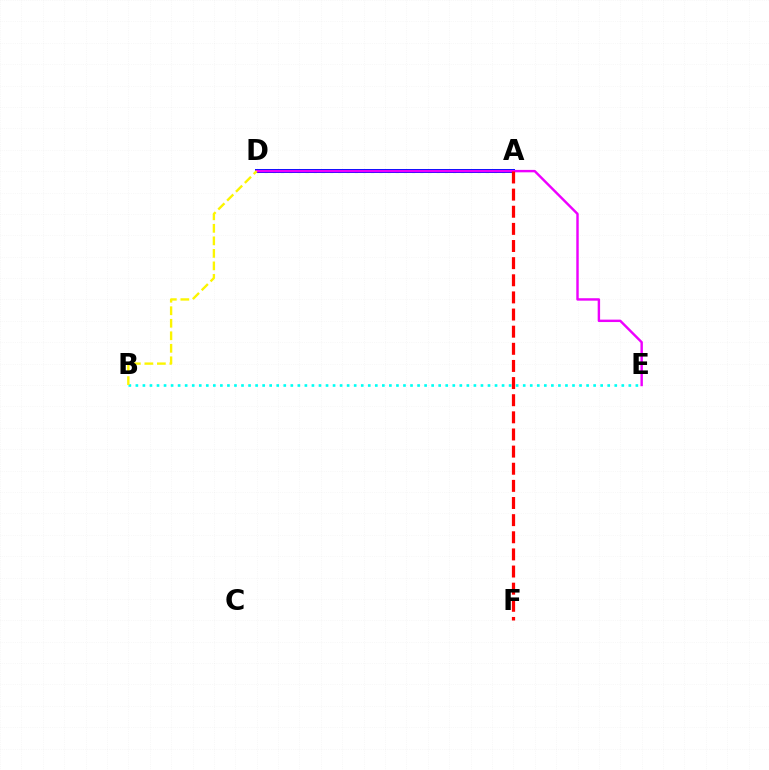{('A', 'D'): [{'color': '#08ff00', 'line_style': 'dotted', 'thickness': 2.23}, {'color': '#0010ff', 'line_style': 'solid', 'thickness': 2.87}], ('B', 'E'): [{'color': '#00fff6', 'line_style': 'dotted', 'thickness': 1.91}], ('D', 'E'): [{'color': '#ee00ff', 'line_style': 'solid', 'thickness': 1.75}], ('A', 'F'): [{'color': '#ff0000', 'line_style': 'dashed', 'thickness': 2.33}], ('B', 'D'): [{'color': '#fcf500', 'line_style': 'dashed', 'thickness': 1.7}]}